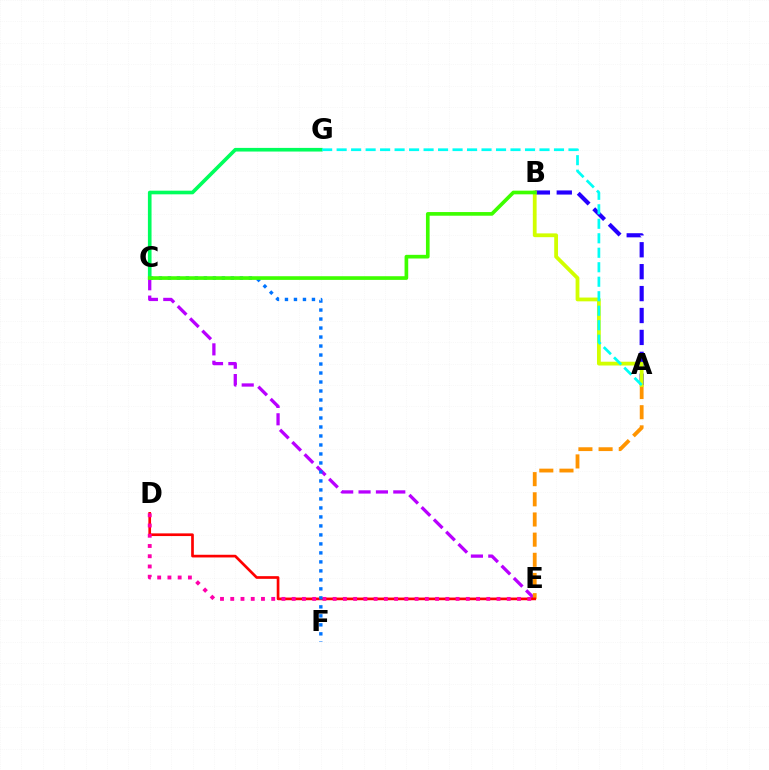{('C', 'G'): [{'color': '#00ff5c', 'line_style': 'solid', 'thickness': 2.62}], ('C', 'E'): [{'color': '#b900ff', 'line_style': 'dashed', 'thickness': 2.36}], ('A', 'E'): [{'color': '#ff9400', 'line_style': 'dashed', 'thickness': 2.74}], ('D', 'E'): [{'color': '#ff0000', 'line_style': 'solid', 'thickness': 1.93}, {'color': '#ff00ac', 'line_style': 'dotted', 'thickness': 2.78}], ('C', 'F'): [{'color': '#0074ff', 'line_style': 'dotted', 'thickness': 2.44}], ('A', 'B'): [{'color': '#2500ff', 'line_style': 'dashed', 'thickness': 2.98}, {'color': '#d1ff00', 'line_style': 'solid', 'thickness': 2.73}], ('B', 'C'): [{'color': '#3dff00', 'line_style': 'solid', 'thickness': 2.64}], ('A', 'G'): [{'color': '#00fff6', 'line_style': 'dashed', 'thickness': 1.97}]}